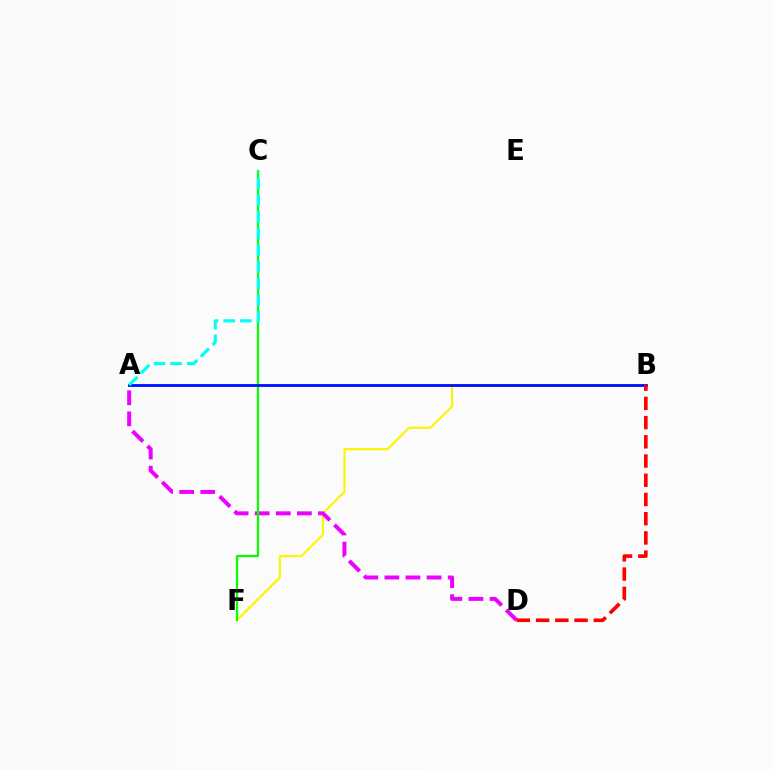{('B', 'F'): [{'color': '#fcf500', 'line_style': 'solid', 'thickness': 1.54}], ('A', 'D'): [{'color': '#ee00ff', 'line_style': 'dashed', 'thickness': 2.87}], ('C', 'F'): [{'color': '#08ff00', 'line_style': 'solid', 'thickness': 1.61}], ('A', 'B'): [{'color': '#0010ff', 'line_style': 'solid', 'thickness': 2.03}], ('A', 'C'): [{'color': '#00fff6', 'line_style': 'dashed', 'thickness': 2.26}], ('B', 'D'): [{'color': '#ff0000', 'line_style': 'dashed', 'thickness': 2.61}]}